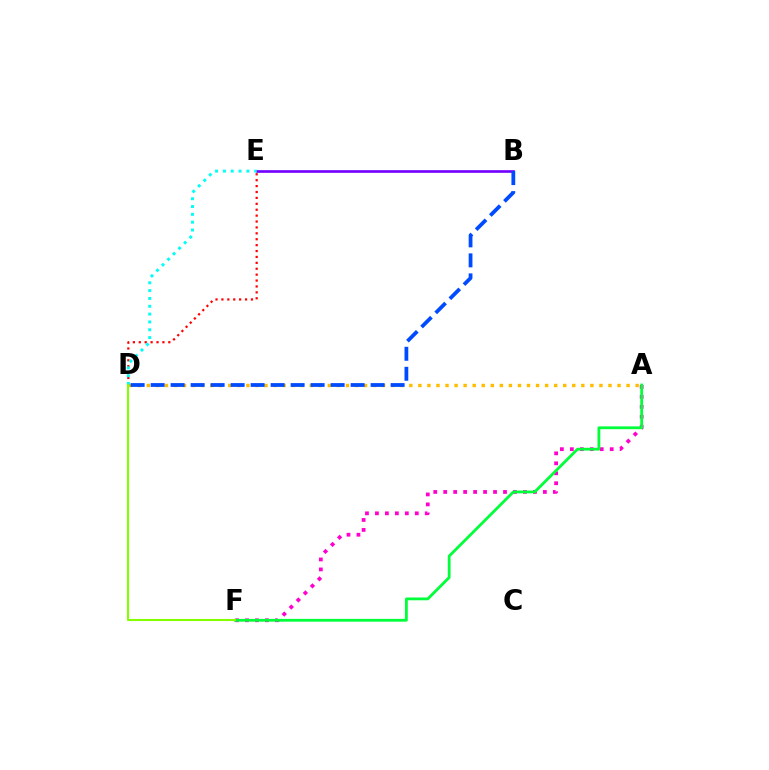{('A', 'D'): [{'color': '#ffbd00', 'line_style': 'dotted', 'thickness': 2.46}], ('D', 'E'): [{'color': '#ff0000', 'line_style': 'dotted', 'thickness': 1.6}, {'color': '#00fff6', 'line_style': 'dotted', 'thickness': 2.13}], ('A', 'F'): [{'color': '#ff00cf', 'line_style': 'dotted', 'thickness': 2.71}, {'color': '#00ff39', 'line_style': 'solid', 'thickness': 2.0}], ('B', 'E'): [{'color': '#7200ff', 'line_style': 'solid', 'thickness': 1.9}], ('B', 'D'): [{'color': '#004bff', 'line_style': 'dashed', 'thickness': 2.72}], ('D', 'F'): [{'color': '#84ff00', 'line_style': 'solid', 'thickness': 1.5}]}